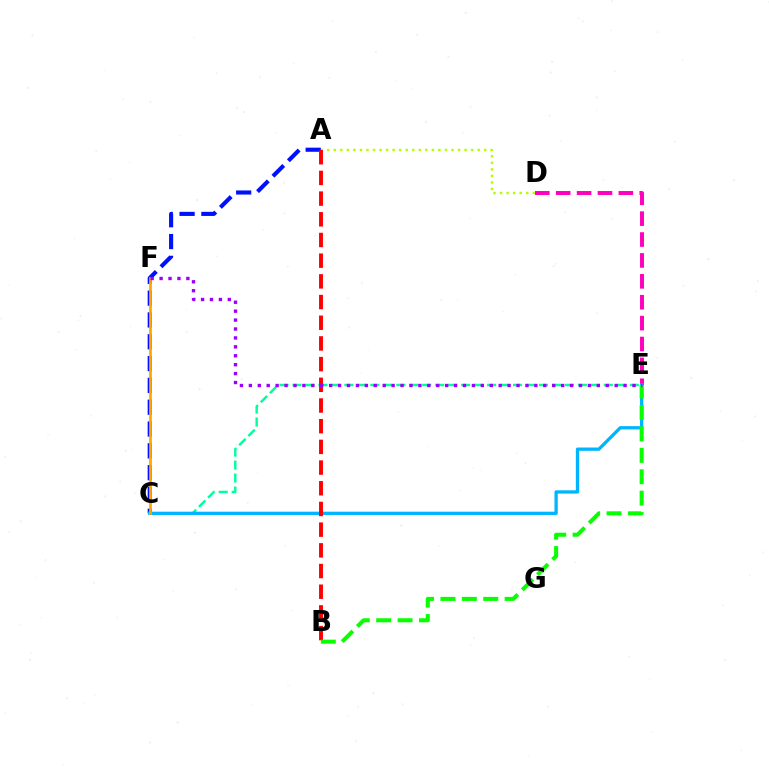{('C', 'E'): [{'color': '#00ff9d', 'line_style': 'dashed', 'thickness': 1.76}, {'color': '#00b5ff', 'line_style': 'solid', 'thickness': 2.37}], ('D', 'E'): [{'color': '#ff00bd', 'line_style': 'dashed', 'thickness': 2.84}], ('A', 'C'): [{'color': '#0010ff', 'line_style': 'dashed', 'thickness': 2.96}], ('A', 'D'): [{'color': '#b3ff00', 'line_style': 'dotted', 'thickness': 1.78}], ('A', 'B'): [{'color': '#ff0000', 'line_style': 'dashed', 'thickness': 2.81}], ('C', 'F'): [{'color': '#ffa500', 'line_style': 'solid', 'thickness': 1.95}], ('B', 'E'): [{'color': '#08ff00', 'line_style': 'dashed', 'thickness': 2.91}], ('E', 'F'): [{'color': '#9b00ff', 'line_style': 'dotted', 'thickness': 2.42}]}